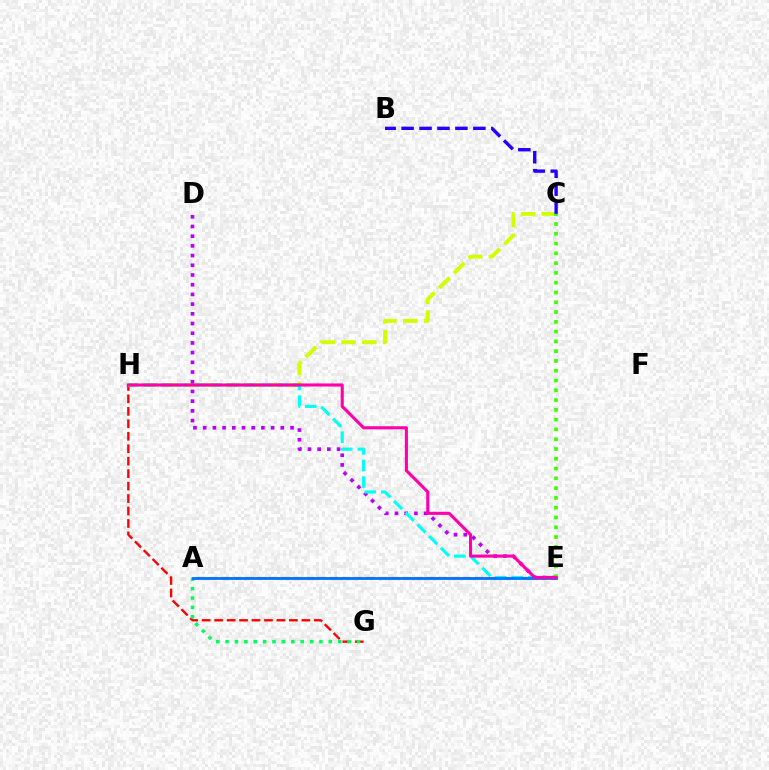{('G', 'H'): [{'color': '#ff0000', 'line_style': 'dashed', 'thickness': 1.69}], ('C', 'H'): [{'color': '#d1ff00', 'line_style': 'dashed', 'thickness': 2.82}], ('A', 'G'): [{'color': '#00ff5c', 'line_style': 'dotted', 'thickness': 2.55}], ('A', 'E'): [{'color': '#ff9400', 'line_style': 'dashed', 'thickness': 1.64}, {'color': '#0074ff', 'line_style': 'solid', 'thickness': 2.03}], ('D', 'E'): [{'color': '#b900ff', 'line_style': 'dotted', 'thickness': 2.64}], ('B', 'C'): [{'color': '#2500ff', 'line_style': 'dashed', 'thickness': 2.44}], ('E', 'H'): [{'color': '#00fff6', 'line_style': 'dashed', 'thickness': 2.25}, {'color': '#ff00ac', 'line_style': 'solid', 'thickness': 2.23}], ('C', 'E'): [{'color': '#3dff00', 'line_style': 'dotted', 'thickness': 2.66}]}